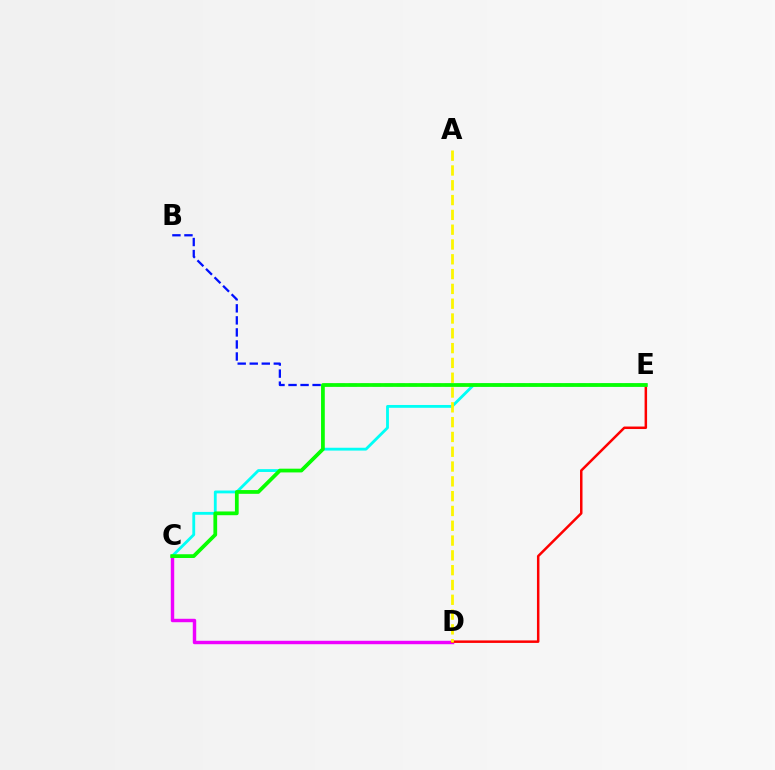{('B', 'E'): [{'color': '#0010ff', 'line_style': 'dashed', 'thickness': 1.63}], ('C', 'D'): [{'color': '#ee00ff', 'line_style': 'solid', 'thickness': 2.47}], ('D', 'E'): [{'color': '#ff0000', 'line_style': 'solid', 'thickness': 1.8}], ('C', 'E'): [{'color': '#00fff6', 'line_style': 'solid', 'thickness': 2.04}, {'color': '#08ff00', 'line_style': 'solid', 'thickness': 2.7}], ('A', 'D'): [{'color': '#fcf500', 'line_style': 'dashed', 'thickness': 2.01}]}